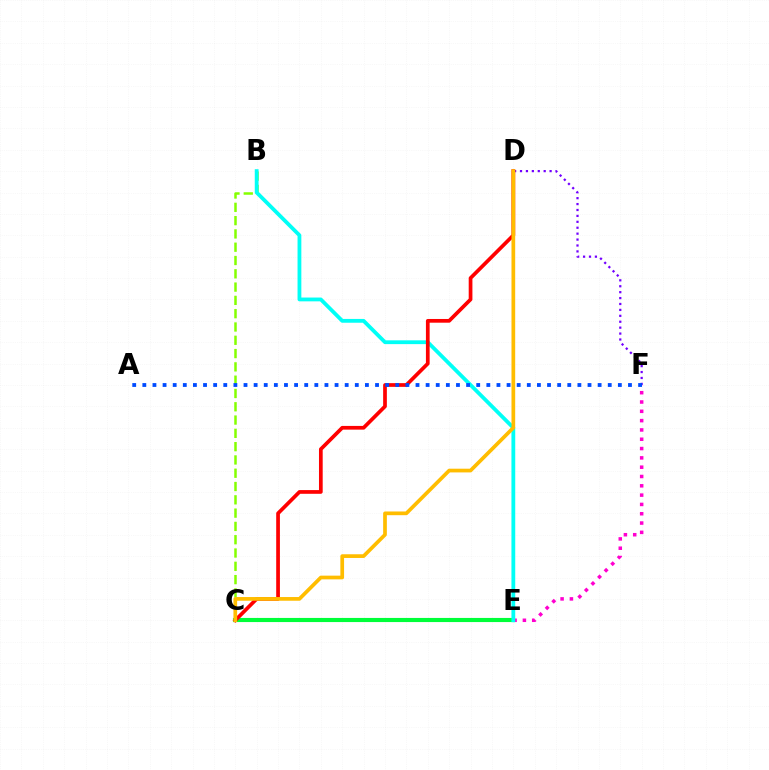{('C', 'E'): [{'color': '#00ff39', 'line_style': 'solid', 'thickness': 2.97}], ('B', 'C'): [{'color': '#84ff00', 'line_style': 'dashed', 'thickness': 1.81}], ('E', 'F'): [{'color': '#ff00cf', 'line_style': 'dotted', 'thickness': 2.53}], ('D', 'F'): [{'color': '#7200ff', 'line_style': 'dotted', 'thickness': 1.61}], ('B', 'E'): [{'color': '#00fff6', 'line_style': 'solid', 'thickness': 2.74}], ('C', 'D'): [{'color': '#ff0000', 'line_style': 'solid', 'thickness': 2.67}, {'color': '#ffbd00', 'line_style': 'solid', 'thickness': 2.67}], ('A', 'F'): [{'color': '#004bff', 'line_style': 'dotted', 'thickness': 2.75}]}